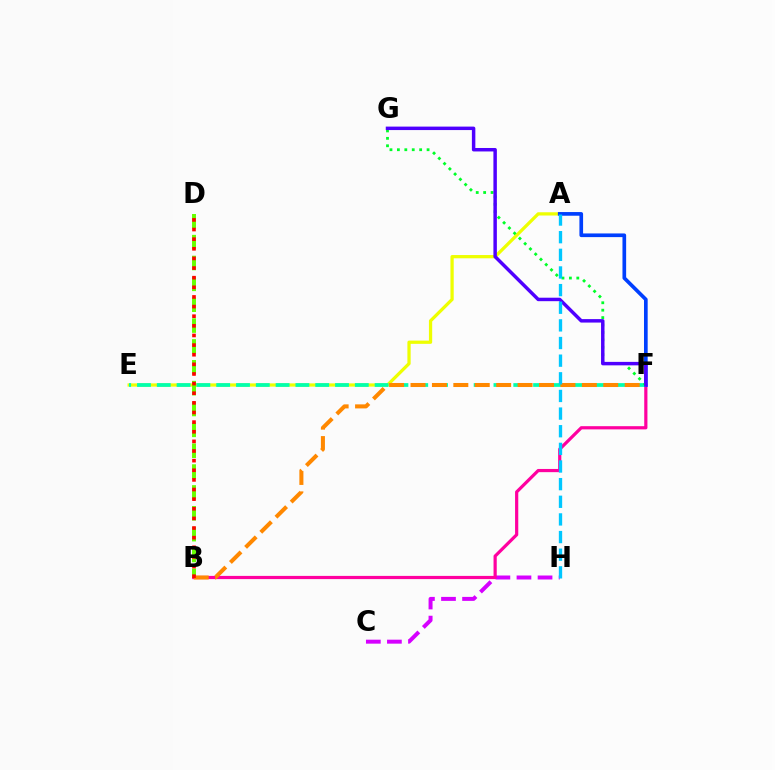{('A', 'E'): [{'color': '#eeff00', 'line_style': 'solid', 'thickness': 2.34}], ('C', 'H'): [{'color': '#d600ff', 'line_style': 'dashed', 'thickness': 2.86}], ('B', 'F'): [{'color': '#ff00a0', 'line_style': 'solid', 'thickness': 2.3}, {'color': '#ff8800', 'line_style': 'dashed', 'thickness': 2.91}], ('A', 'F'): [{'color': '#003fff', 'line_style': 'solid', 'thickness': 2.64}], ('E', 'F'): [{'color': '#00ffaf', 'line_style': 'dashed', 'thickness': 2.69}], ('F', 'G'): [{'color': '#00ff27', 'line_style': 'dotted', 'thickness': 2.02}, {'color': '#4f00ff', 'line_style': 'solid', 'thickness': 2.5}], ('B', 'D'): [{'color': '#66ff00', 'line_style': 'dashed', 'thickness': 2.83}, {'color': '#ff0000', 'line_style': 'dotted', 'thickness': 2.62}], ('A', 'H'): [{'color': '#00c7ff', 'line_style': 'dashed', 'thickness': 2.4}]}